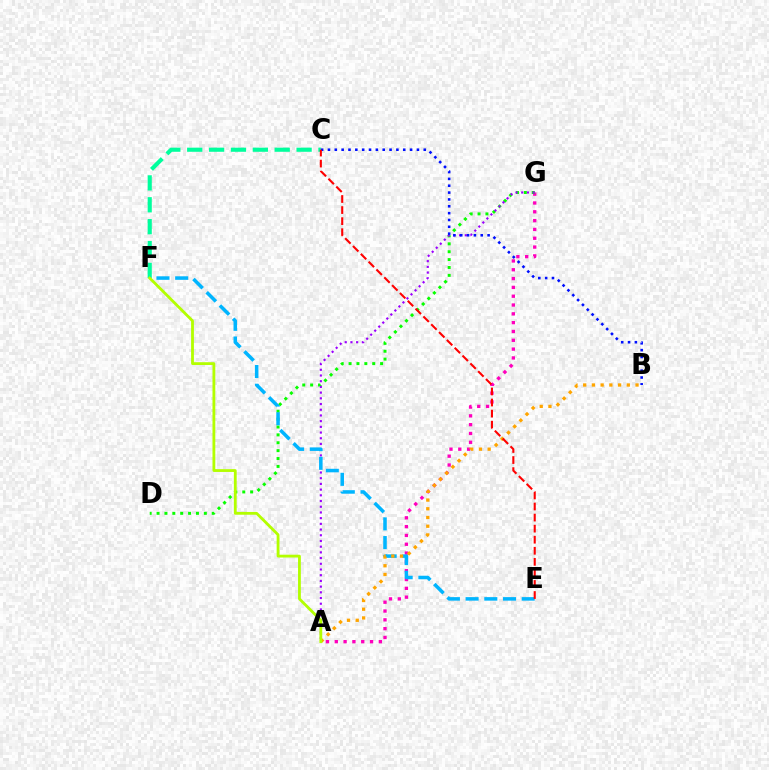{('A', 'G'): [{'color': '#ff00bd', 'line_style': 'dotted', 'thickness': 2.4}, {'color': '#9b00ff', 'line_style': 'dotted', 'thickness': 1.55}], ('D', 'G'): [{'color': '#08ff00', 'line_style': 'dotted', 'thickness': 2.14}], ('C', 'F'): [{'color': '#00ff9d', 'line_style': 'dashed', 'thickness': 2.97}], ('B', 'C'): [{'color': '#0010ff', 'line_style': 'dotted', 'thickness': 1.86}], ('E', 'F'): [{'color': '#00b5ff', 'line_style': 'dashed', 'thickness': 2.54}], ('A', 'B'): [{'color': '#ffa500', 'line_style': 'dotted', 'thickness': 2.37}], ('C', 'E'): [{'color': '#ff0000', 'line_style': 'dashed', 'thickness': 1.5}], ('A', 'F'): [{'color': '#b3ff00', 'line_style': 'solid', 'thickness': 2.02}]}